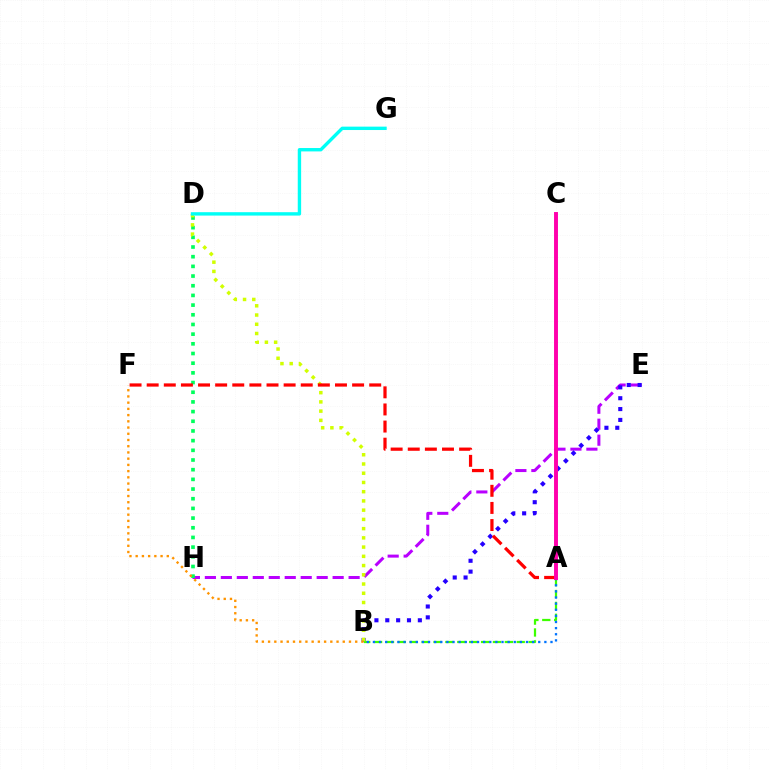{('E', 'H'): [{'color': '#b900ff', 'line_style': 'dashed', 'thickness': 2.17}], ('B', 'E'): [{'color': '#2500ff', 'line_style': 'dotted', 'thickness': 2.95}], ('A', 'B'): [{'color': '#3dff00', 'line_style': 'dashed', 'thickness': 1.62}, {'color': '#0074ff', 'line_style': 'dotted', 'thickness': 1.66}], ('D', 'H'): [{'color': '#00ff5c', 'line_style': 'dotted', 'thickness': 2.63}], ('B', 'D'): [{'color': '#d1ff00', 'line_style': 'dotted', 'thickness': 2.51}], ('A', 'F'): [{'color': '#ff0000', 'line_style': 'dashed', 'thickness': 2.33}], ('B', 'F'): [{'color': '#ff9400', 'line_style': 'dotted', 'thickness': 1.69}], ('D', 'G'): [{'color': '#00fff6', 'line_style': 'solid', 'thickness': 2.44}], ('A', 'C'): [{'color': '#ff00ac', 'line_style': 'solid', 'thickness': 2.82}]}